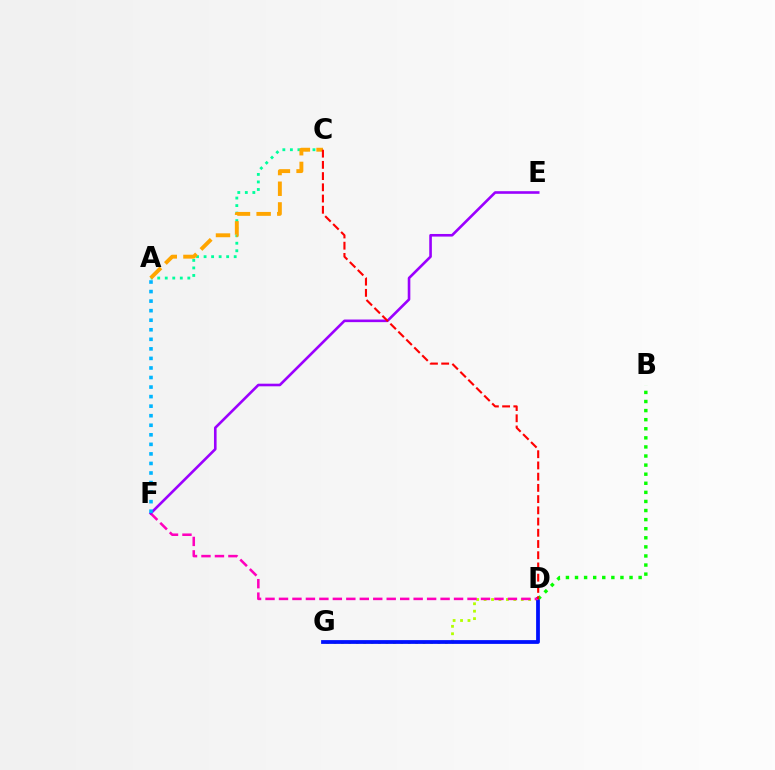{('D', 'G'): [{'color': '#b3ff00', 'line_style': 'dotted', 'thickness': 2.02}, {'color': '#0010ff', 'line_style': 'solid', 'thickness': 2.72}], ('B', 'D'): [{'color': '#08ff00', 'line_style': 'dotted', 'thickness': 2.47}], ('D', 'F'): [{'color': '#ff00bd', 'line_style': 'dashed', 'thickness': 1.83}], ('A', 'C'): [{'color': '#00ff9d', 'line_style': 'dotted', 'thickness': 2.05}, {'color': '#ffa500', 'line_style': 'dashed', 'thickness': 2.81}], ('E', 'F'): [{'color': '#9b00ff', 'line_style': 'solid', 'thickness': 1.89}], ('C', 'D'): [{'color': '#ff0000', 'line_style': 'dashed', 'thickness': 1.52}], ('A', 'F'): [{'color': '#00b5ff', 'line_style': 'dotted', 'thickness': 2.59}]}